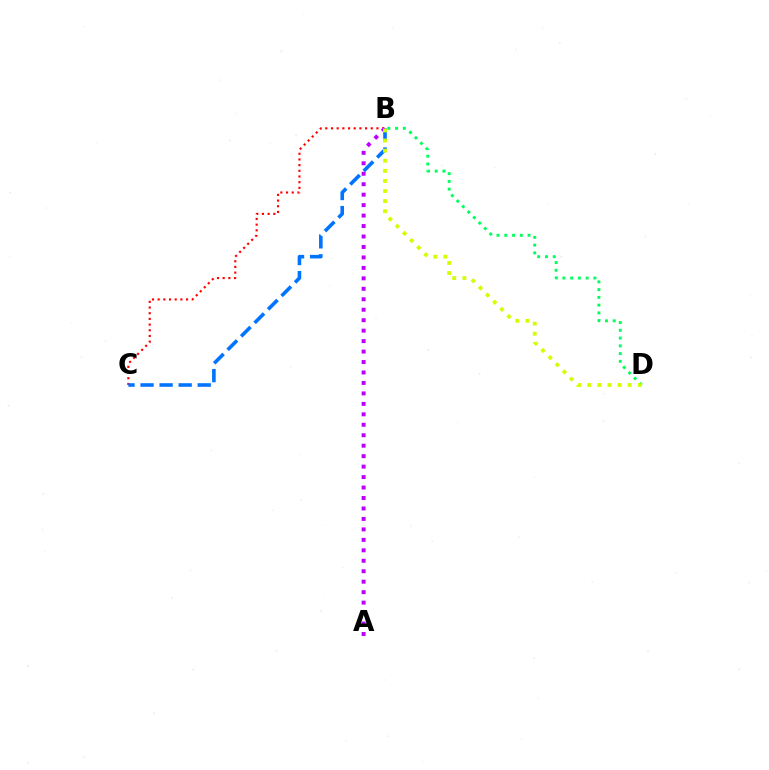{('B', 'C'): [{'color': '#ff0000', 'line_style': 'dotted', 'thickness': 1.54}, {'color': '#0074ff', 'line_style': 'dashed', 'thickness': 2.59}], ('A', 'B'): [{'color': '#b900ff', 'line_style': 'dotted', 'thickness': 2.84}], ('B', 'D'): [{'color': '#00ff5c', 'line_style': 'dotted', 'thickness': 2.11}, {'color': '#d1ff00', 'line_style': 'dotted', 'thickness': 2.74}]}